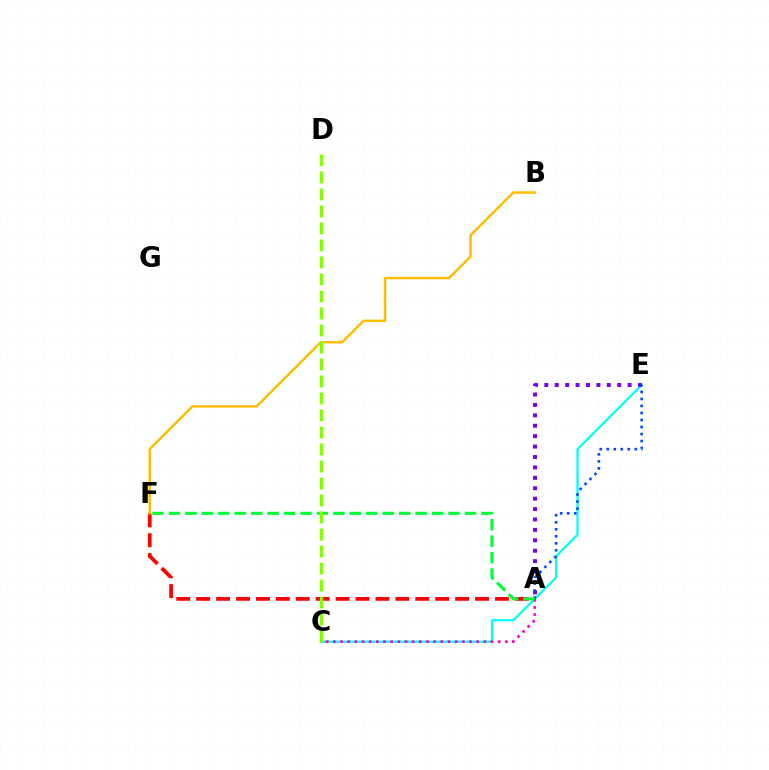{('A', 'F'): [{'color': '#ff0000', 'line_style': 'dashed', 'thickness': 2.71}, {'color': '#00ff39', 'line_style': 'dashed', 'thickness': 2.23}], ('C', 'E'): [{'color': '#00fff6', 'line_style': 'solid', 'thickness': 1.62}], ('A', 'E'): [{'color': '#7200ff', 'line_style': 'dotted', 'thickness': 2.83}, {'color': '#004bff', 'line_style': 'dotted', 'thickness': 1.91}], ('B', 'F'): [{'color': '#ffbd00', 'line_style': 'solid', 'thickness': 1.78}], ('A', 'C'): [{'color': '#ff00cf', 'line_style': 'dotted', 'thickness': 1.95}], ('C', 'D'): [{'color': '#84ff00', 'line_style': 'dashed', 'thickness': 2.31}]}